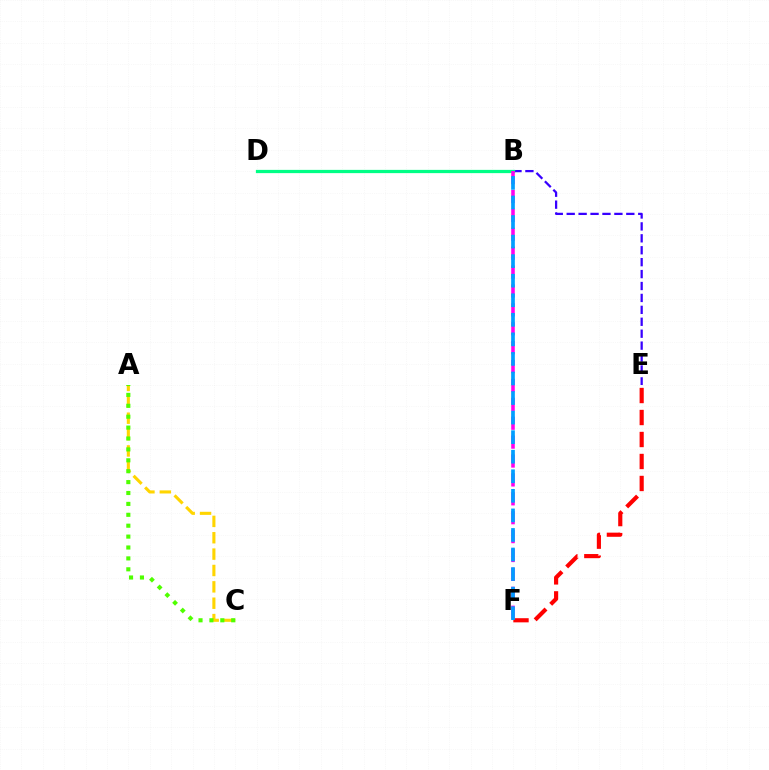{('B', 'E'): [{'color': '#3700ff', 'line_style': 'dashed', 'thickness': 1.62}], ('A', 'C'): [{'color': '#ffd500', 'line_style': 'dashed', 'thickness': 2.22}, {'color': '#4fff00', 'line_style': 'dotted', 'thickness': 2.96}], ('B', 'D'): [{'color': '#00ff86', 'line_style': 'solid', 'thickness': 2.34}], ('E', 'F'): [{'color': '#ff0000', 'line_style': 'dashed', 'thickness': 2.99}], ('B', 'F'): [{'color': '#ff00ed', 'line_style': 'dashed', 'thickness': 2.57}, {'color': '#009eff', 'line_style': 'dashed', 'thickness': 2.66}]}